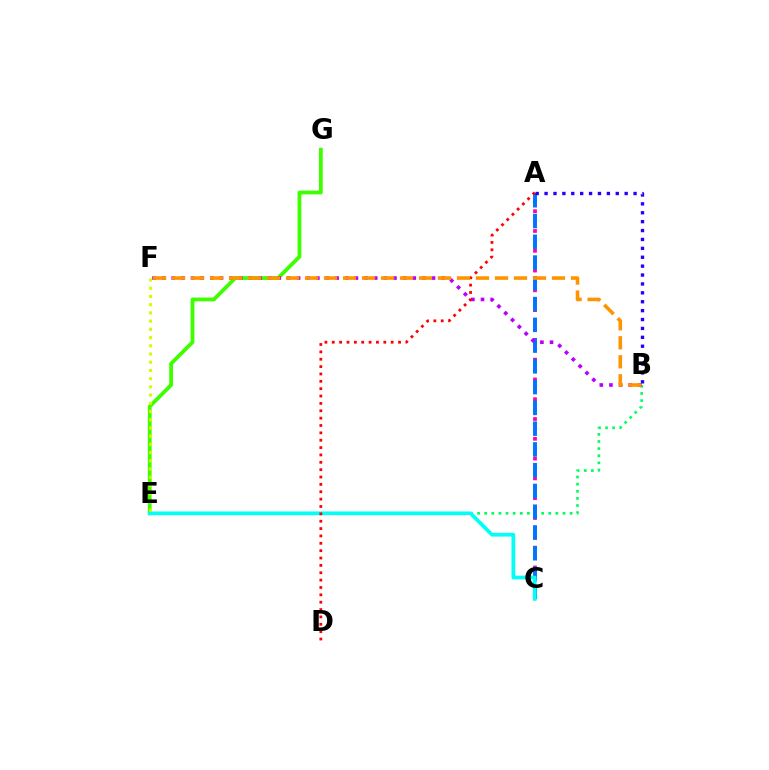{('B', 'E'): [{'color': '#00ff5c', 'line_style': 'dotted', 'thickness': 1.93}], ('E', 'G'): [{'color': '#3dff00', 'line_style': 'solid', 'thickness': 2.73}], ('A', 'C'): [{'color': '#ff00ac', 'line_style': 'dotted', 'thickness': 2.69}, {'color': '#0074ff', 'line_style': 'dashed', 'thickness': 2.82}], ('B', 'F'): [{'color': '#b900ff', 'line_style': 'dotted', 'thickness': 2.62}, {'color': '#ff9400', 'line_style': 'dashed', 'thickness': 2.58}], ('C', 'E'): [{'color': '#00fff6', 'line_style': 'solid', 'thickness': 2.69}], ('A', 'D'): [{'color': '#ff0000', 'line_style': 'dotted', 'thickness': 2.0}], ('E', 'F'): [{'color': '#d1ff00', 'line_style': 'dotted', 'thickness': 2.23}], ('A', 'B'): [{'color': '#2500ff', 'line_style': 'dotted', 'thickness': 2.42}]}